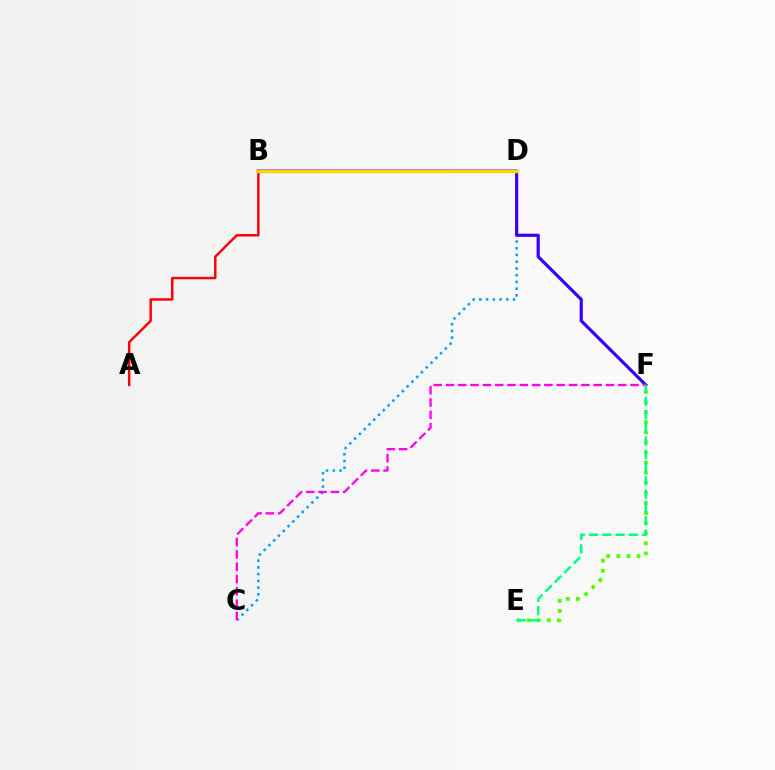{('C', 'D'): [{'color': '#009eff', 'line_style': 'dotted', 'thickness': 1.83}], ('B', 'F'): [{'color': '#3700ff', 'line_style': 'solid', 'thickness': 2.3}], ('E', 'F'): [{'color': '#4fff00', 'line_style': 'dotted', 'thickness': 2.74}, {'color': '#00ff86', 'line_style': 'dashed', 'thickness': 1.8}], ('A', 'B'): [{'color': '#ff0000', 'line_style': 'solid', 'thickness': 1.77}], ('C', 'F'): [{'color': '#ff00ed', 'line_style': 'dashed', 'thickness': 1.67}], ('B', 'D'): [{'color': '#ffd500', 'line_style': 'solid', 'thickness': 2.44}]}